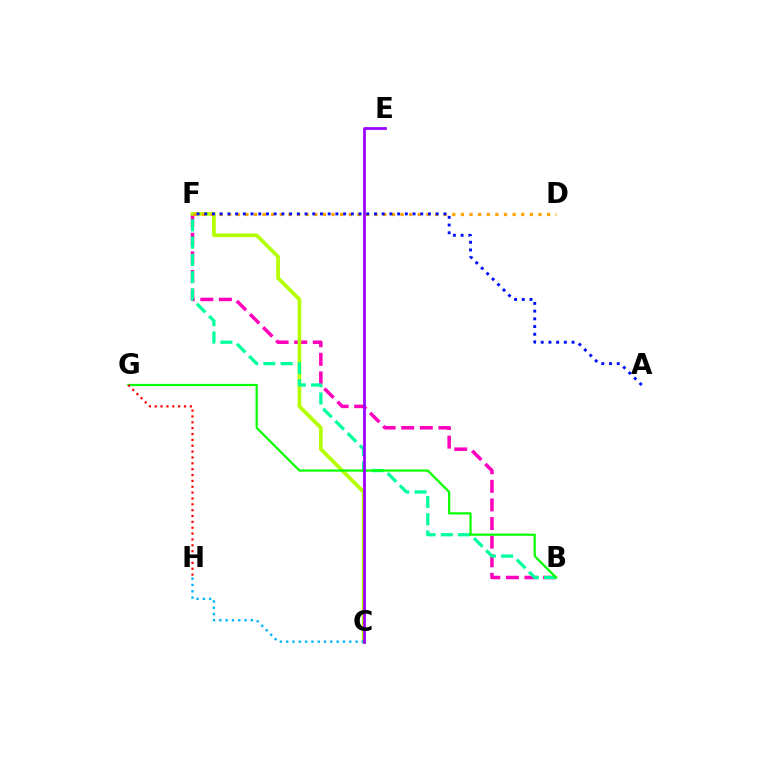{('B', 'F'): [{'color': '#ff00bd', 'line_style': 'dashed', 'thickness': 2.53}, {'color': '#00ff9d', 'line_style': 'dashed', 'thickness': 2.35}], ('C', 'F'): [{'color': '#b3ff00', 'line_style': 'solid', 'thickness': 2.64}], ('D', 'F'): [{'color': '#ffa500', 'line_style': 'dotted', 'thickness': 2.34}], ('A', 'F'): [{'color': '#0010ff', 'line_style': 'dotted', 'thickness': 2.1}], ('C', 'H'): [{'color': '#00b5ff', 'line_style': 'dotted', 'thickness': 1.71}], ('B', 'G'): [{'color': '#08ff00', 'line_style': 'solid', 'thickness': 1.58}], ('C', 'E'): [{'color': '#9b00ff', 'line_style': 'solid', 'thickness': 1.98}], ('G', 'H'): [{'color': '#ff0000', 'line_style': 'dotted', 'thickness': 1.59}]}